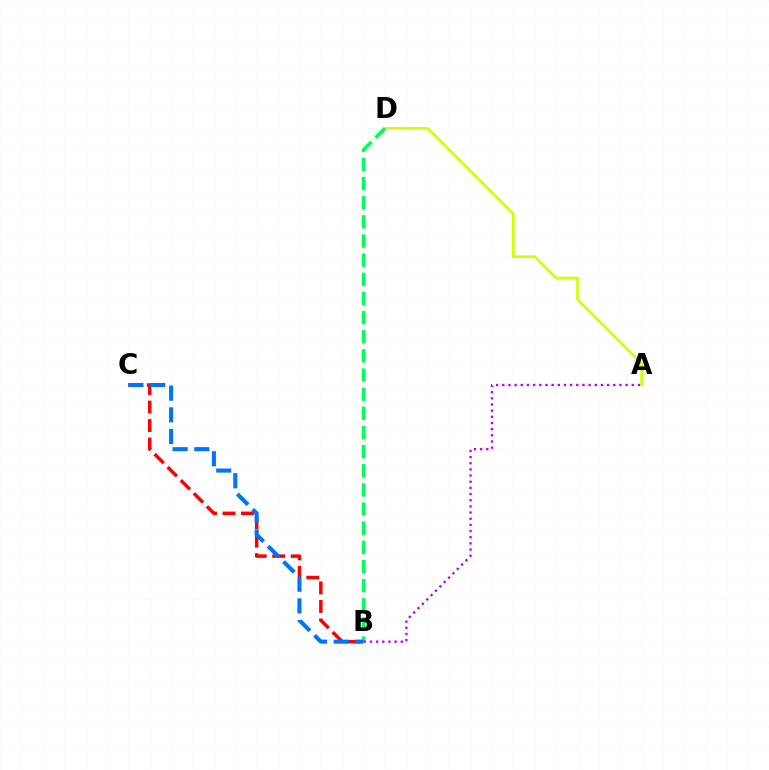{('A', 'D'): [{'color': '#d1ff00', 'line_style': 'solid', 'thickness': 1.9}], ('B', 'C'): [{'color': '#ff0000', 'line_style': 'dashed', 'thickness': 2.51}, {'color': '#0074ff', 'line_style': 'dashed', 'thickness': 2.94}], ('B', 'D'): [{'color': '#00ff5c', 'line_style': 'dashed', 'thickness': 2.6}], ('A', 'B'): [{'color': '#b900ff', 'line_style': 'dotted', 'thickness': 1.68}]}